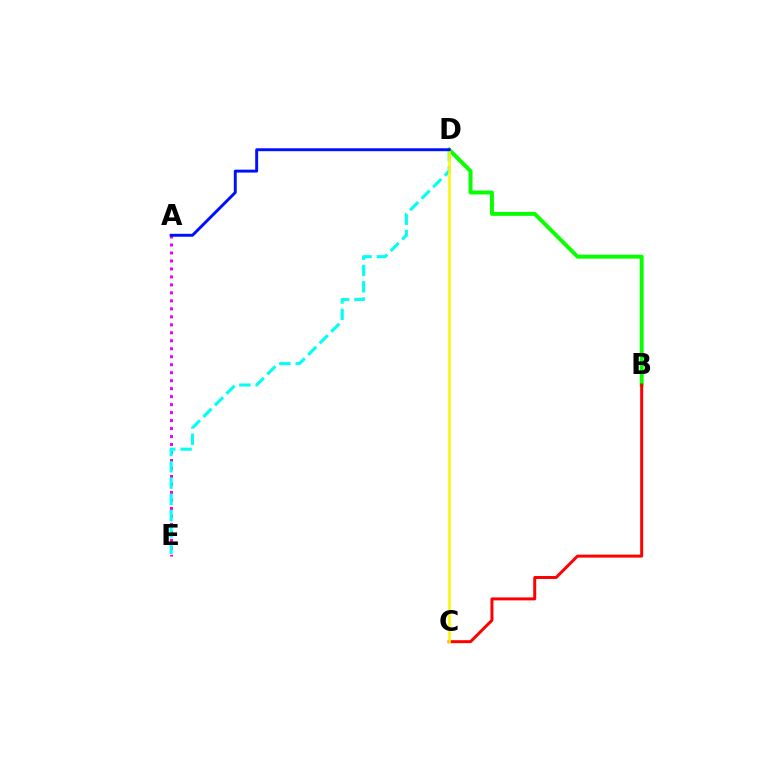{('A', 'E'): [{'color': '#ee00ff', 'line_style': 'dotted', 'thickness': 2.17}], ('B', 'D'): [{'color': '#08ff00', 'line_style': 'solid', 'thickness': 2.84}], ('D', 'E'): [{'color': '#00fff6', 'line_style': 'dashed', 'thickness': 2.22}], ('B', 'C'): [{'color': '#ff0000', 'line_style': 'solid', 'thickness': 2.14}], ('C', 'D'): [{'color': '#fcf500', 'line_style': 'solid', 'thickness': 1.83}], ('A', 'D'): [{'color': '#0010ff', 'line_style': 'solid', 'thickness': 2.11}]}